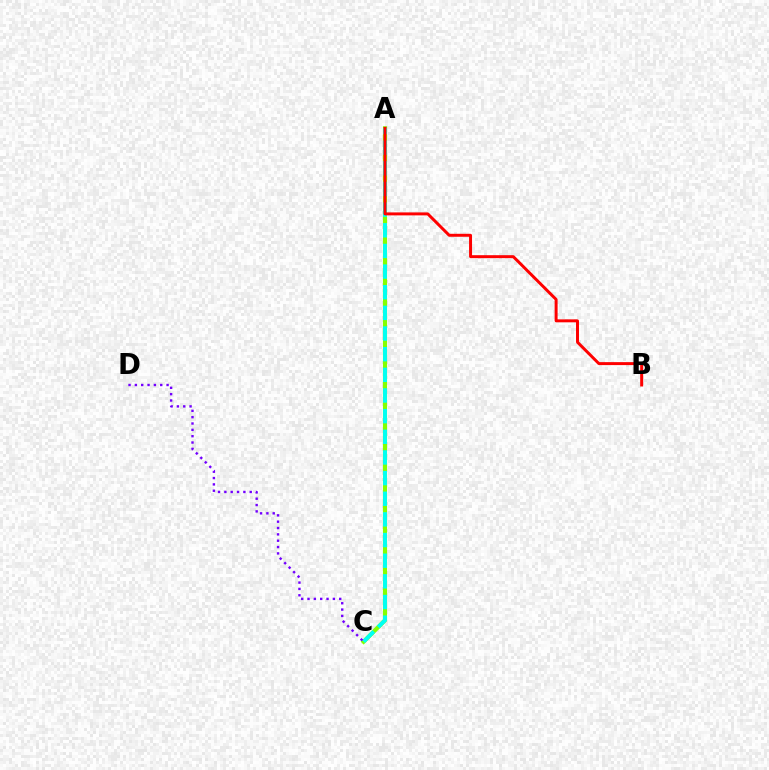{('A', 'C'): [{'color': '#84ff00', 'line_style': 'solid', 'thickness': 2.97}, {'color': '#00fff6', 'line_style': 'dashed', 'thickness': 2.81}], ('A', 'B'): [{'color': '#ff0000', 'line_style': 'solid', 'thickness': 2.14}], ('C', 'D'): [{'color': '#7200ff', 'line_style': 'dotted', 'thickness': 1.72}]}